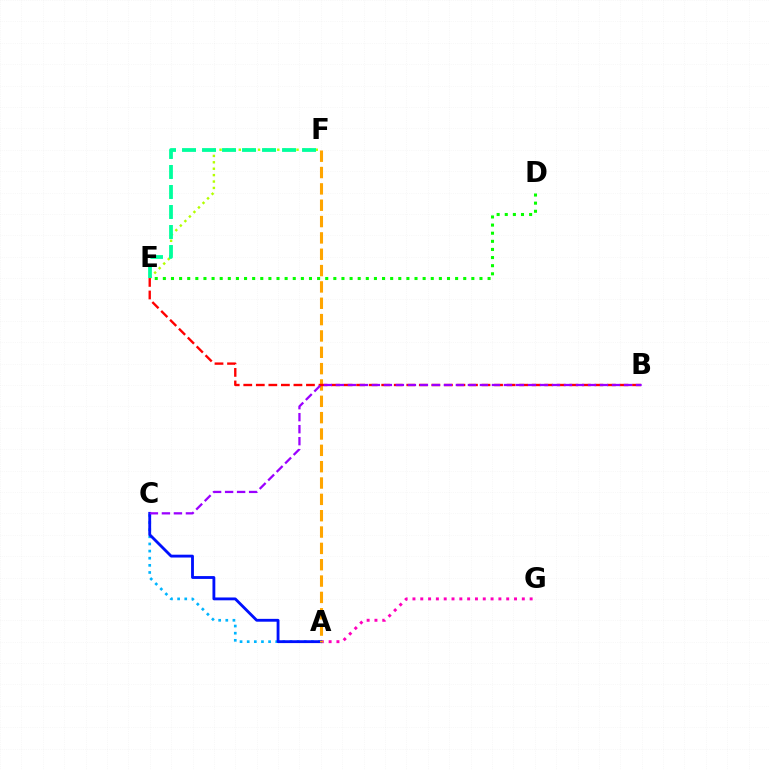{('A', 'G'): [{'color': '#ff00bd', 'line_style': 'dotted', 'thickness': 2.12}], ('A', 'C'): [{'color': '#00b5ff', 'line_style': 'dotted', 'thickness': 1.94}, {'color': '#0010ff', 'line_style': 'solid', 'thickness': 2.04}], ('D', 'E'): [{'color': '#08ff00', 'line_style': 'dotted', 'thickness': 2.21}], ('E', 'F'): [{'color': '#b3ff00', 'line_style': 'dotted', 'thickness': 1.74}, {'color': '#00ff9d', 'line_style': 'dashed', 'thickness': 2.72}], ('A', 'F'): [{'color': '#ffa500', 'line_style': 'dashed', 'thickness': 2.22}], ('B', 'E'): [{'color': '#ff0000', 'line_style': 'dashed', 'thickness': 1.7}], ('B', 'C'): [{'color': '#9b00ff', 'line_style': 'dashed', 'thickness': 1.63}]}